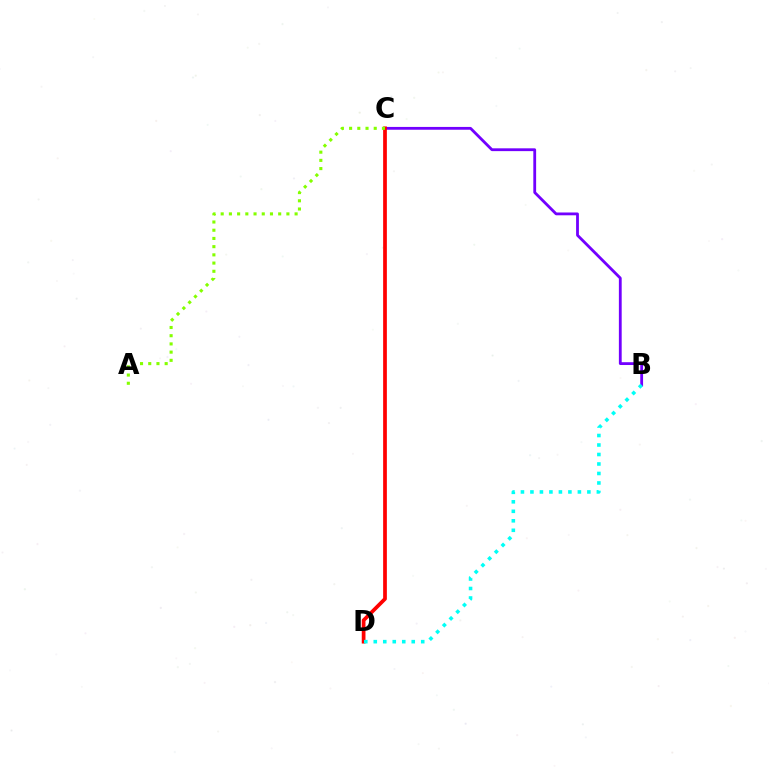{('B', 'C'): [{'color': '#7200ff', 'line_style': 'solid', 'thickness': 2.02}], ('C', 'D'): [{'color': '#ff0000', 'line_style': 'solid', 'thickness': 2.68}], ('B', 'D'): [{'color': '#00fff6', 'line_style': 'dotted', 'thickness': 2.58}], ('A', 'C'): [{'color': '#84ff00', 'line_style': 'dotted', 'thickness': 2.23}]}